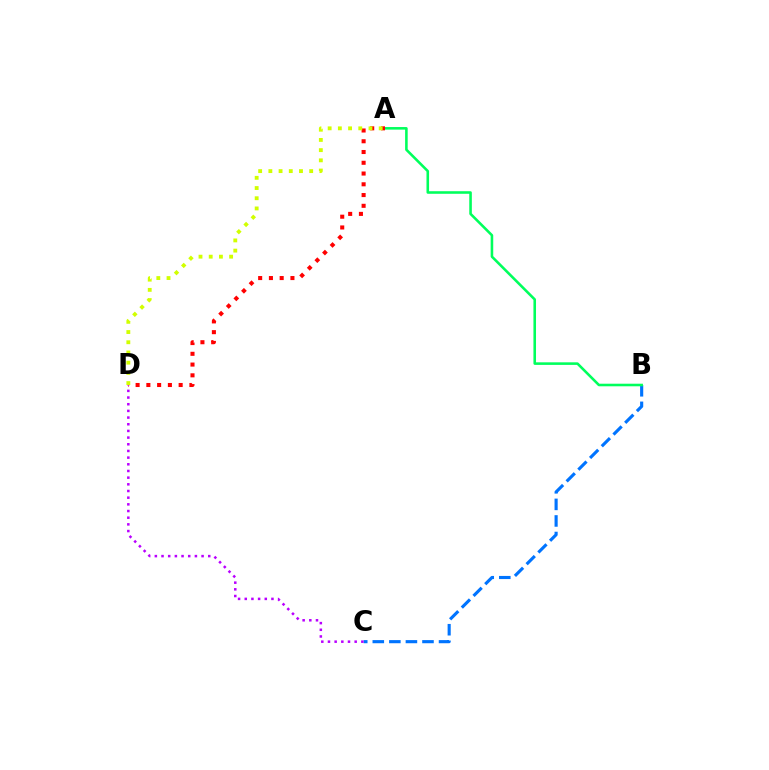{('B', 'C'): [{'color': '#0074ff', 'line_style': 'dashed', 'thickness': 2.25}], ('A', 'B'): [{'color': '#00ff5c', 'line_style': 'solid', 'thickness': 1.86}], ('A', 'D'): [{'color': '#ff0000', 'line_style': 'dotted', 'thickness': 2.92}, {'color': '#d1ff00', 'line_style': 'dotted', 'thickness': 2.77}], ('C', 'D'): [{'color': '#b900ff', 'line_style': 'dotted', 'thickness': 1.81}]}